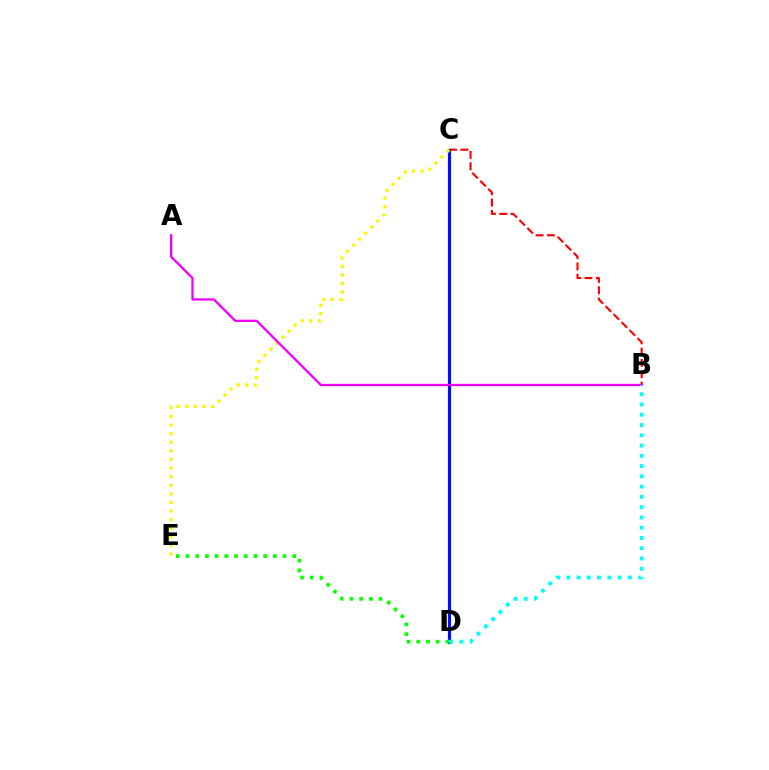{('B', 'C'): [{'color': '#ff0000', 'line_style': 'dashed', 'thickness': 1.54}], ('C', 'D'): [{'color': '#0010ff', 'line_style': 'solid', 'thickness': 2.29}], ('C', 'E'): [{'color': '#fcf500', 'line_style': 'dotted', 'thickness': 2.33}], ('A', 'B'): [{'color': '#ee00ff', 'line_style': 'solid', 'thickness': 1.65}], ('D', 'E'): [{'color': '#08ff00', 'line_style': 'dotted', 'thickness': 2.64}], ('B', 'D'): [{'color': '#00fff6', 'line_style': 'dotted', 'thickness': 2.79}]}